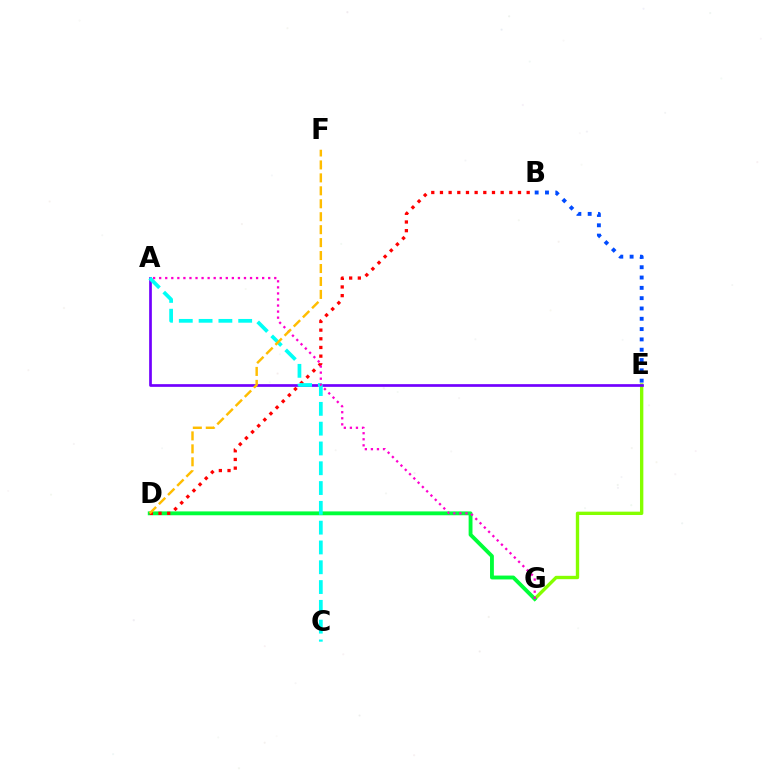{('E', 'G'): [{'color': '#84ff00', 'line_style': 'solid', 'thickness': 2.42}], ('D', 'G'): [{'color': '#00ff39', 'line_style': 'solid', 'thickness': 2.78}], ('B', 'D'): [{'color': '#ff0000', 'line_style': 'dotted', 'thickness': 2.36}], ('A', 'E'): [{'color': '#7200ff', 'line_style': 'solid', 'thickness': 1.95}], ('A', 'C'): [{'color': '#00fff6', 'line_style': 'dashed', 'thickness': 2.69}], ('A', 'G'): [{'color': '#ff00cf', 'line_style': 'dotted', 'thickness': 1.65}], ('D', 'F'): [{'color': '#ffbd00', 'line_style': 'dashed', 'thickness': 1.76}], ('B', 'E'): [{'color': '#004bff', 'line_style': 'dotted', 'thickness': 2.8}]}